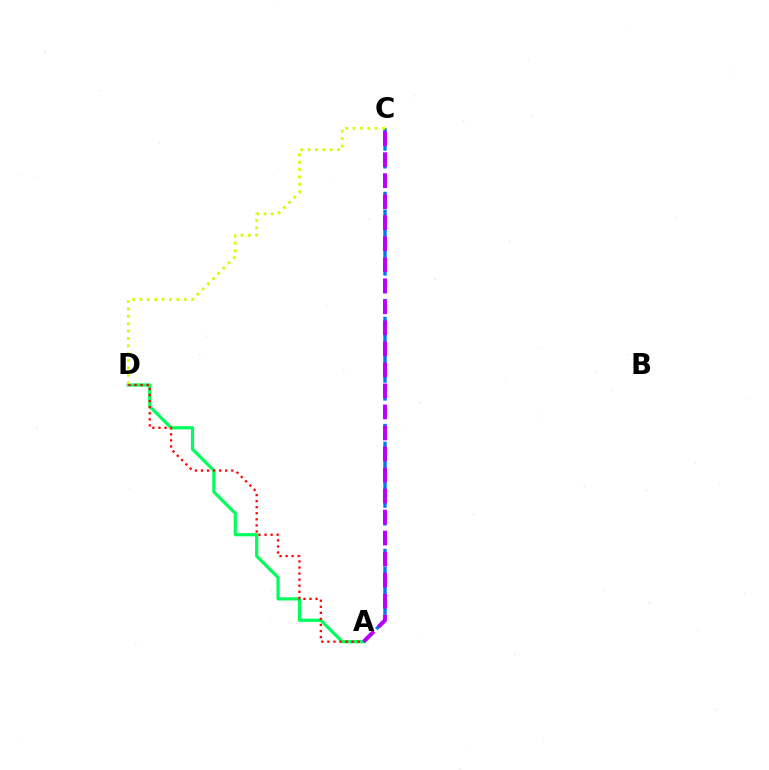{('A', 'D'): [{'color': '#00ff5c', 'line_style': 'solid', 'thickness': 2.31}, {'color': '#ff0000', 'line_style': 'dotted', 'thickness': 1.65}], ('A', 'C'): [{'color': '#0074ff', 'line_style': 'dashed', 'thickness': 2.43}, {'color': '#b900ff', 'line_style': 'dashed', 'thickness': 2.86}], ('C', 'D'): [{'color': '#d1ff00', 'line_style': 'dotted', 'thickness': 2.0}]}